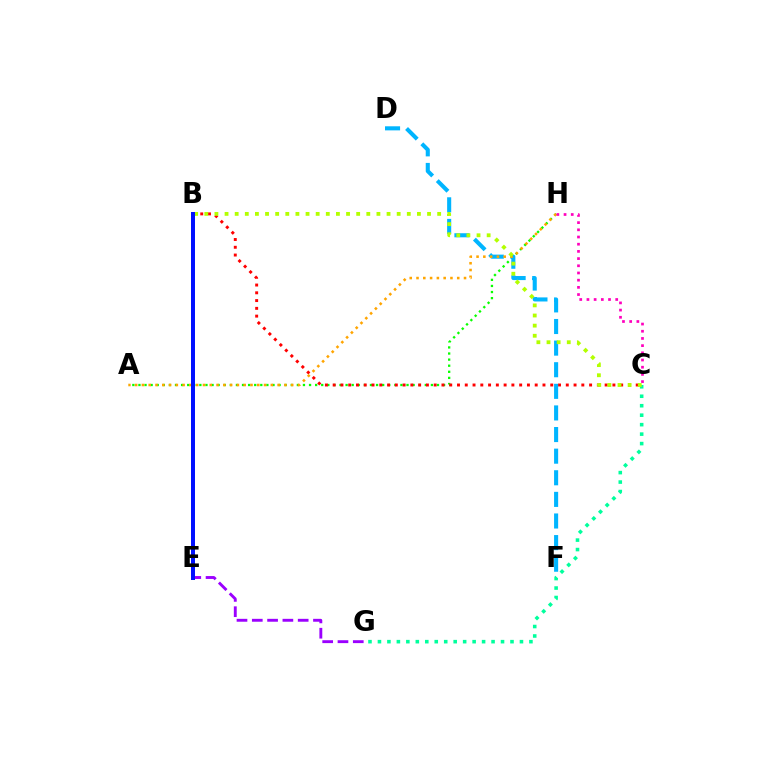{('A', 'H'): [{'color': '#08ff00', 'line_style': 'dotted', 'thickness': 1.66}, {'color': '#ffa500', 'line_style': 'dotted', 'thickness': 1.84}], ('B', 'C'): [{'color': '#ff0000', 'line_style': 'dotted', 'thickness': 2.11}, {'color': '#b3ff00', 'line_style': 'dotted', 'thickness': 2.75}], ('D', 'F'): [{'color': '#00b5ff', 'line_style': 'dashed', 'thickness': 2.94}], ('E', 'G'): [{'color': '#9b00ff', 'line_style': 'dashed', 'thickness': 2.08}], ('C', 'H'): [{'color': '#ff00bd', 'line_style': 'dotted', 'thickness': 1.95}], ('C', 'G'): [{'color': '#00ff9d', 'line_style': 'dotted', 'thickness': 2.57}], ('B', 'E'): [{'color': '#0010ff', 'line_style': 'solid', 'thickness': 2.87}]}